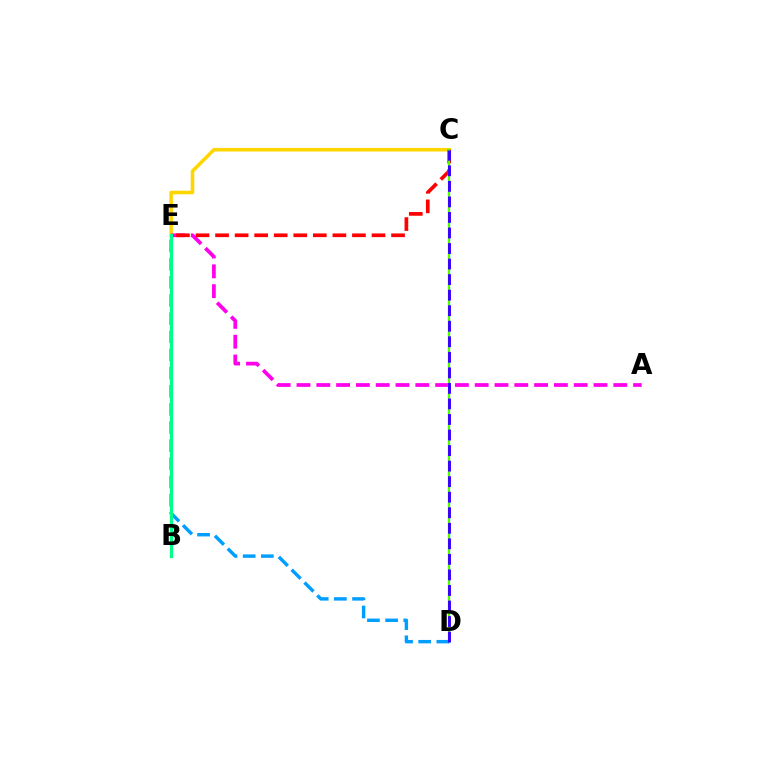{('C', 'E'): [{'color': '#ffd500', 'line_style': 'solid', 'thickness': 2.55}, {'color': '#ff0000', 'line_style': 'dashed', 'thickness': 2.66}], ('A', 'E'): [{'color': '#ff00ed', 'line_style': 'dashed', 'thickness': 2.69}], ('C', 'D'): [{'color': '#4fff00', 'line_style': 'solid', 'thickness': 1.64}, {'color': '#3700ff', 'line_style': 'dashed', 'thickness': 2.11}], ('D', 'E'): [{'color': '#009eff', 'line_style': 'dashed', 'thickness': 2.47}], ('B', 'E'): [{'color': '#00ff86', 'line_style': 'solid', 'thickness': 2.29}]}